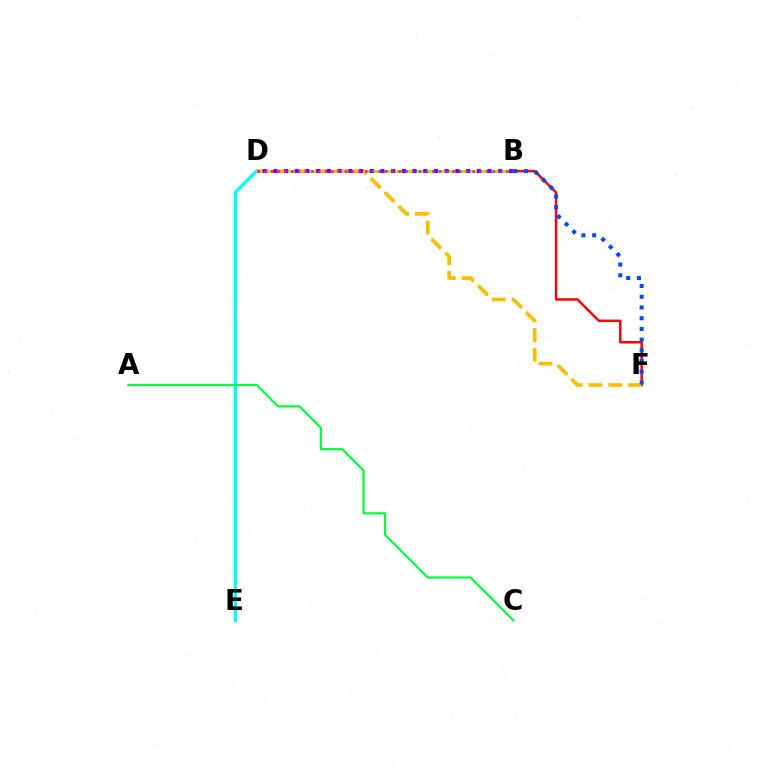{('B', 'D'): [{'color': '#84ff00', 'line_style': 'solid', 'thickness': 2.05}, {'color': '#7200ff', 'line_style': 'dotted', 'thickness': 2.91}, {'color': '#ff00cf', 'line_style': 'dotted', 'thickness': 1.82}], ('D', 'E'): [{'color': '#00fff6', 'line_style': 'solid', 'thickness': 2.39}], ('B', 'F'): [{'color': '#ff0000', 'line_style': 'solid', 'thickness': 1.81}, {'color': '#004bff', 'line_style': 'dotted', 'thickness': 2.91}], ('D', 'F'): [{'color': '#ffbd00', 'line_style': 'dashed', 'thickness': 2.67}], ('A', 'C'): [{'color': '#00ff39', 'line_style': 'solid', 'thickness': 1.57}]}